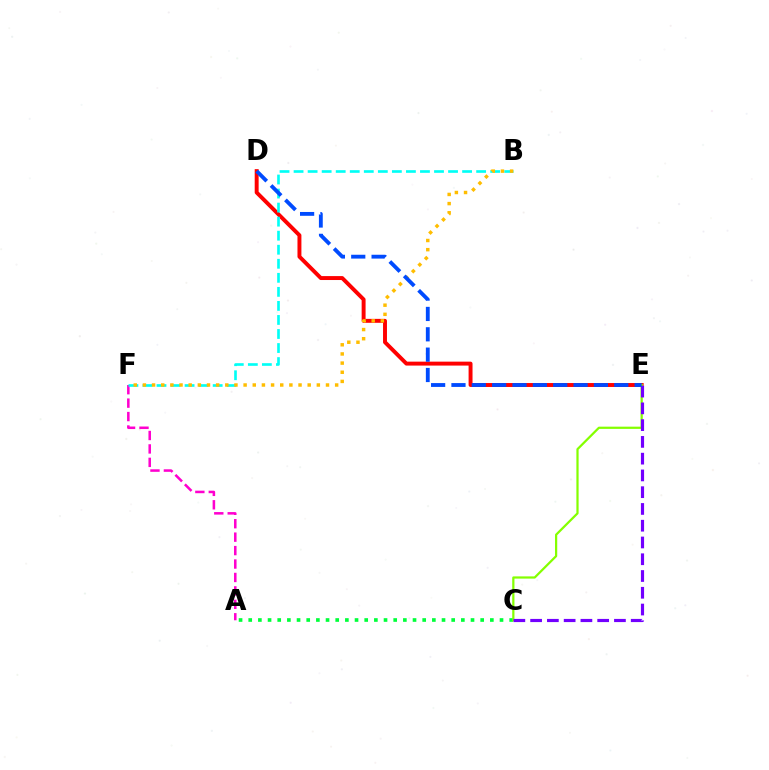{('A', 'C'): [{'color': '#00ff39', 'line_style': 'dotted', 'thickness': 2.63}], ('A', 'F'): [{'color': '#ff00cf', 'line_style': 'dashed', 'thickness': 1.83}], ('D', 'E'): [{'color': '#ff0000', 'line_style': 'solid', 'thickness': 2.83}, {'color': '#004bff', 'line_style': 'dashed', 'thickness': 2.76}], ('C', 'E'): [{'color': '#84ff00', 'line_style': 'solid', 'thickness': 1.6}, {'color': '#7200ff', 'line_style': 'dashed', 'thickness': 2.28}], ('B', 'F'): [{'color': '#00fff6', 'line_style': 'dashed', 'thickness': 1.91}, {'color': '#ffbd00', 'line_style': 'dotted', 'thickness': 2.49}]}